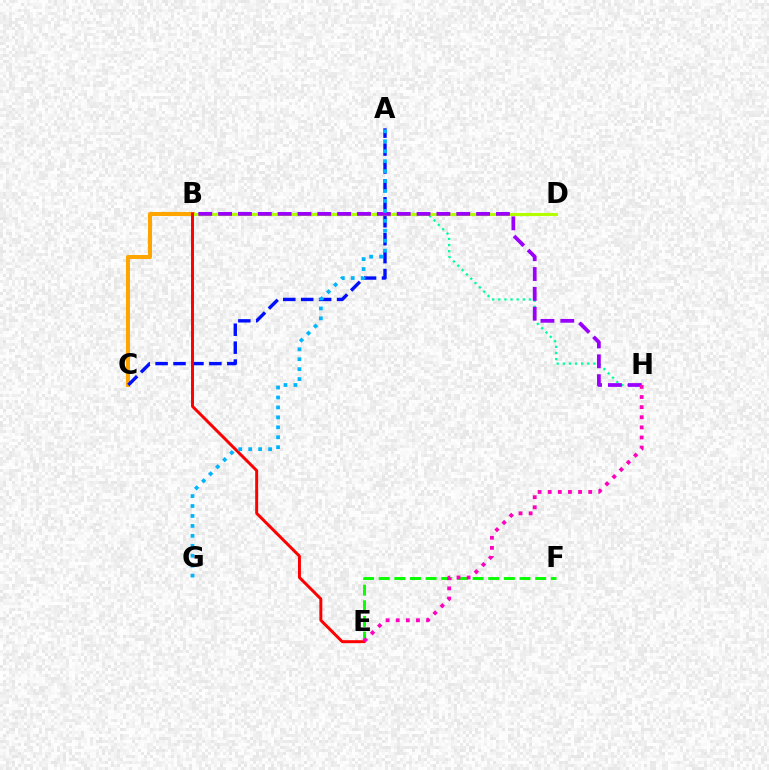{('B', 'C'): [{'color': '#ffa500', 'line_style': 'solid', 'thickness': 2.91}], ('E', 'F'): [{'color': '#08ff00', 'line_style': 'dashed', 'thickness': 2.13}], ('B', 'H'): [{'color': '#00ff9d', 'line_style': 'dotted', 'thickness': 1.66}, {'color': '#9b00ff', 'line_style': 'dashed', 'thickness': 2.7}], ('A', 'C'): [{'color': '#0010ff', 'line_style': 'dashed', 'thickness': 2.44}], ('B', 'D'): [{'color': '#b3ff00', 'line_style': 'solid', 'thickness': 2.25}], ('B', 'E'): [{'color': '#ff0000', 'line_style': 'solid', 'thickness': 2.13}], ('A', 'G'): [{'color': '#00b5ff', 'line_style': 'dotted', 'thickness': 2.7}], ('E', 'H'): [{'color': '#ff00bd', 'line_style': 'dotted', 'thickness': 2.75}]}